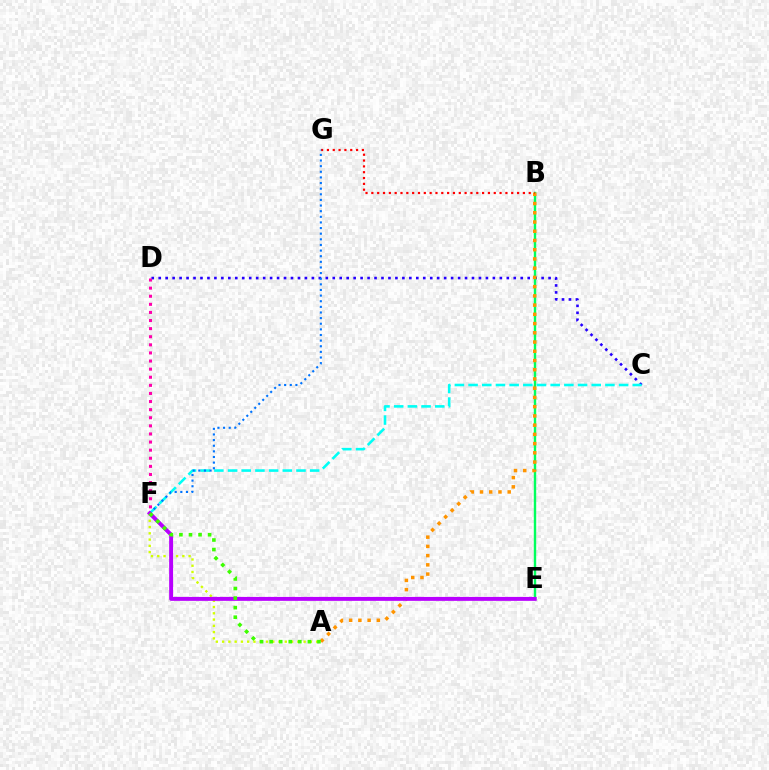{('A', 'F'): [{'color': '#d1ff00', 'line_style': 'dotted', 'thickness': 1.7}, {'color': '#3dff00', 'line_style': 'dotted', 'thickness': 2.6}], ('C', 'D'): [{'color': '#2500ff', 'line_style': 'dotted', 'thickness': 1.89}], ('B', 'E'): [{'color': '#00ff5c', 'line_style': 'solid', 'thickness': 1.73}], ('A', 'B'): [{'color': '#ff9400', 'line_style': 'dotted', 'thickness': 2.51}], ('C', 'F'): [{'color': '#00fff6', 'line_style': 'dashed', 'thickness': 1.86}], ('B', 'G'): [{'color': '#ff0000', 'line_style': 'dotted', 'thickness': 1.58}], ('D', 'F'): [{'color': '#ff00ac', 'line_style': 'dotted', 'thickness': 2.2}], ('F', 'G'): [{'color': '#0074ff', 'line_style': 'dotted', 'thickness': 1.53}], ('E', 'F'): [{'color': '#b900ff', 'line_style': 'solid', 'thickness': 2.83}]}